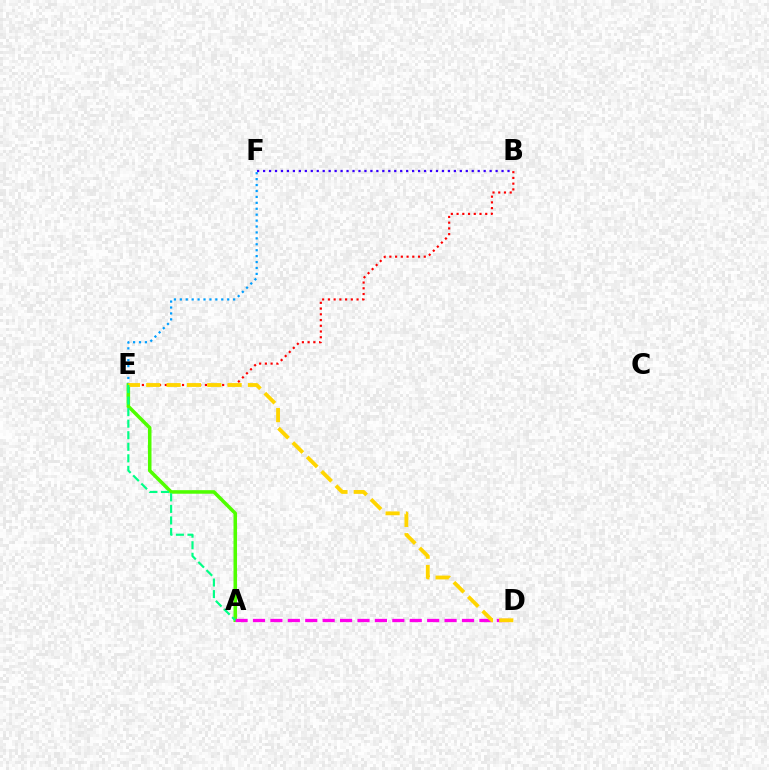{('E', 'F'): [{'color': '#009eff', 'line_style': 'dotted', 'thickness': 1.61}], ('A', 'E'): [{'color': '#4fff00', 'line_style': 'solid', 'thickness': 2.55}, {'color': '#00ff86', 'line_style': 'dashed', 'thickness': 1.57}], ('A', 'D'): [{'color': '#ff00ed', 'line_style': 'dashed', 'thickness': 2.37}], ('B', 'F'): [{'color': '#3700ff', 'line_style': 'dotted', 'thickness': 1.62}], ('B', 'E'): [{'color': '#ff0000', 'line_style': 'dotted', 'thickness': 1.56}], ('D', 'E'): [{'color': '#ffd500', 'line_style': 'dashed', 'thickness': 2.76}]}